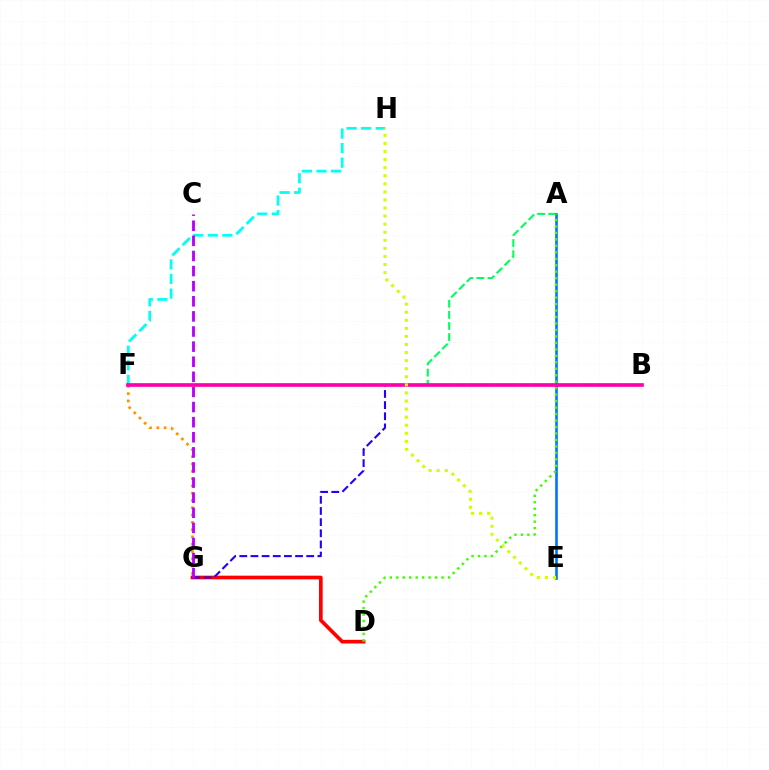{('A', 'F'): [{'color': '#00ff5c', 'line_style': 'dashed', 'thickness': 1.51}], ('D', 'G'): [{'color': '#ff0000', 'line_style': 'solid', 'thickness': 2.64}], ('B', 'G'): [{'color': '#2500ff', 'line_style': 'dashed', 'thickness': 1.52}], ('A', 'E'): [{'color': '#0074ff', 'line_style': 'solid', 'thickness': 1.89}], ('A', 'D'): [{'color': '#3dff00', 'line_style': 'dotted', 'thickness': 1.76}], ('F', 'G'): [{'color': '#ff9400', 'line_style': 'dotted', 'thickness': 1.98}], ('F', 'H'): [{'color': '#00fff6', 'line_style': 'dashed', 'thickness': 1.98}], ('C', 'G'): [{'color': '#b900ff', 'line_style': 'dashed', 'thickness': 2.05}], ('B', 'F'): [{'color': '#ff00ac', 'line_style': 'solid', 'thickness': 2.64}], ('E', 'H'): [{'color': '#d1ff00', 'line_style': 'dotted', 'thickness': 2.19}]}